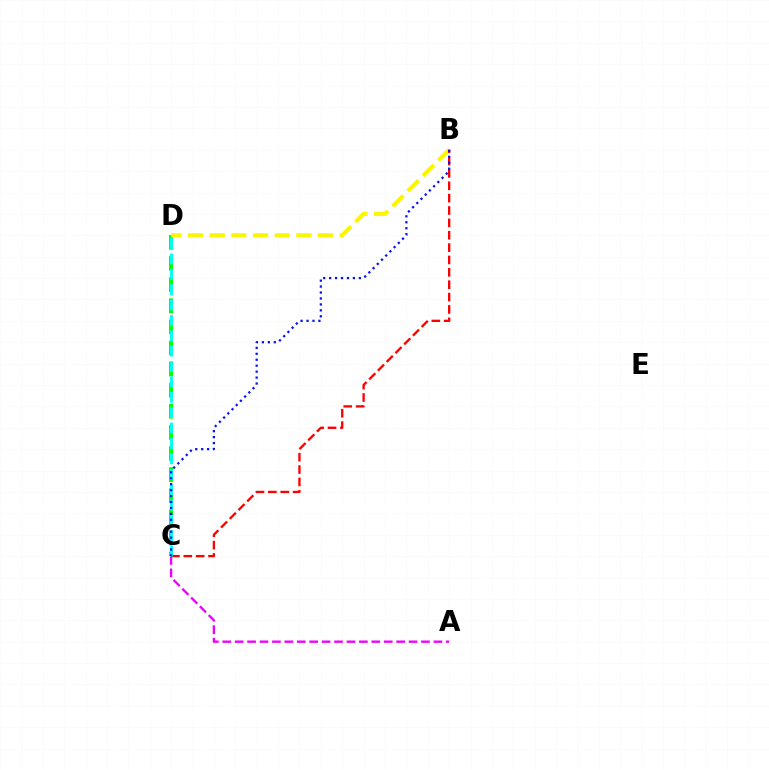{('C', 'D'): [{'color': '#08ff00', 'line_style': 'dashed', 'thickness': 2.87}, {'color': '#00fff6', 'line_style': 'dashed', 'thickness': 2.09}], ('B', 'D'): [{'color': '#fcf500', 'line_style': 'dashed', 'thickness': 2.94}], ('A', 'C'): [{'color': '#ee00ff', 'line_style': 'dashed', 'thickness': 1.69}], ('B', 'C'): [{'color': '#ff0000', 'line_style': 'dashed', 'thickness': 1.68}, {'color': '#0010ff', 'line_style': 'dotted', 'thickness': 1.61}]}